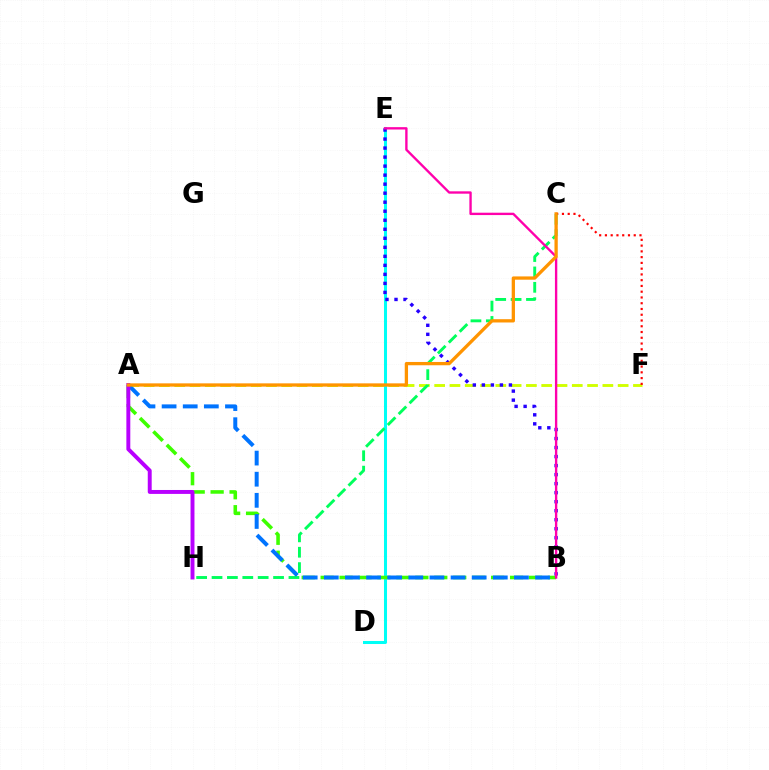{('D', 'E'): [{'color': '#00fff6', 'line_style': 'solid', 'thickness': 2.18}], ('A', 'B'): [{'color': '#3dff00', 'line_style': 'dashed', 'thickness': 2.57}, {'color': '#0074ff', 'line_style': 'dashed', 'thickness': 2.87}], ('A', 'F'): [{'color': '#d1ff00', 'line_style': 'dashed', 'thickness': 2.08}], ('C', 'F'): [{'color': '#ff0000', 'line_style': 'dotted', 'thickness': 1.56}], ('C', 'H'): [{'color': '#00ff5c', 'line_style': 'dashed', 'thickness': 2.09}], ('B', 'E'): [{'color': '#2500ff', 'line_style': 'dotted', 'thickness': 2.45}, {'color': '#ff00ac', 'line_style': 'solid', 'thickness': 1.7}], ('A', 'H'): [{'color': '#b900ff', 'line_style': 'solid', 'thickness': 2.83}], ('A', 'C'): [{'color': '#ff9400', 'line_style': 'solid', 'thickness': 2.37}]}